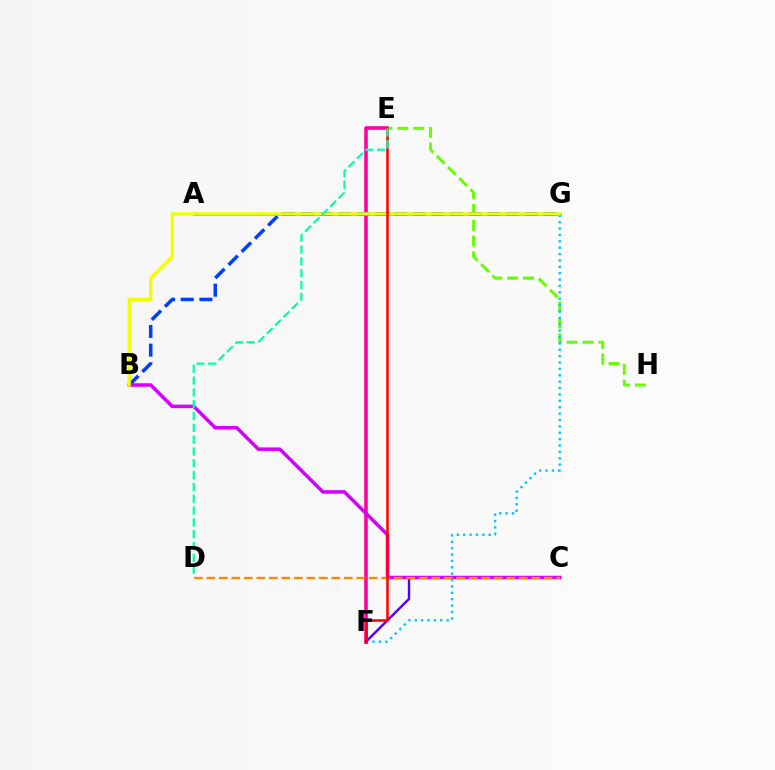{('E', 'F'): [{'color': '#ff00a0', 'line_style': 'solid', 'thickness': 2.57}, {'color': '#ff0000', 'line_style': 'solid', 'thickness': 1.83}], ('A', 'G'): [{'color': '#00ff27', 'line_style': 'solid', 'thickness': 2.14}], ('E', 'H'): [{'color': '#66ff00', 'line_style': 'dashed', 'thickness': 2.15}], ('F', 'G'): [{'color': '#00c7ff', 'line_style': 'dotted', 'thickness': 1.73}], ('B', 'G'): [{'color': '#003fff', 'line_style': 'dashed', 'thickness': 2.53}, {'color': '#eeff00', 'line_style': 'solid', 'thickness': 2.37}], ('C', 'F'): [{'color': '#4f00ff', 'line_style': 'solid', 'thickness': 1.73}], ('B', 'C'): [{'color': '#d600ff', 'line_style': 'solid', 'thickness': 2.54}], ('C', 'D'): [{'color': '#ff8800', 'line_style': 'dashed', 'thickness': 1.7}], ('D', 'E'): [{'color': '#00ffaf', 'line_style': 'dashed', 'thickness': 1.61}]}